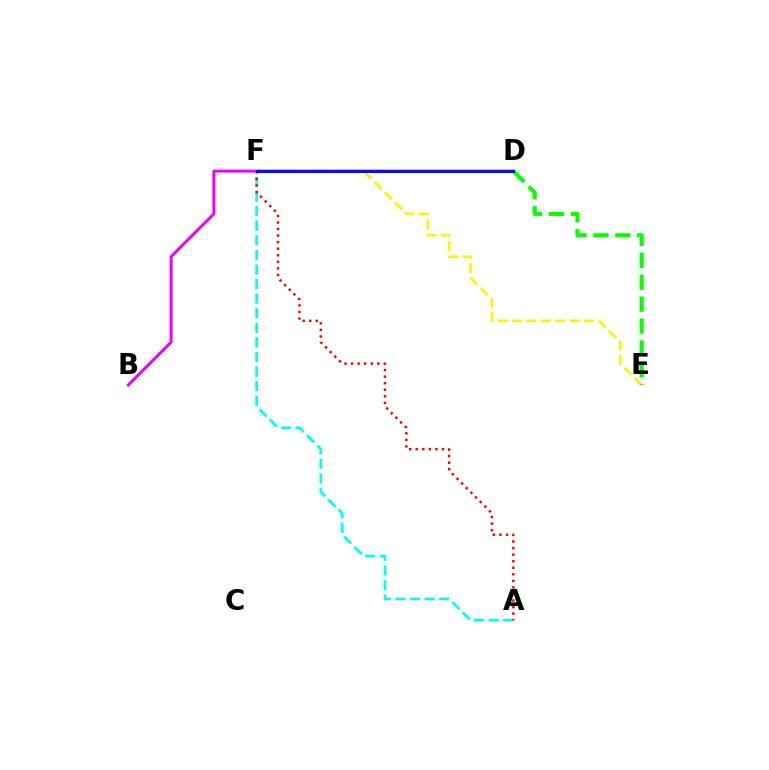{('E', 'F'): [{'color': '#fcf500', 'line_style': 'dashed', 'thickness': 1.96}], ('B', 'D'): [{'color': '#ee00ff', 'line_style': 'solid', 'thickness': 2.14}], ('D', 'E'): [{'color': '#08ff00', 'line_style': 'dashed', 'thickness': 2.98}], ('A', 'F'): [{'color': '#00fff6', 'line_style': 'dashed', 'thickness': 1.98}, {'color': '#ff0000', 'line_style': 'dotted', 'thickness': 1.78}], ('D', 'F'): [{'color': '#0010ff', 'line_style': 'solid', 'thickness': 2.19}]}